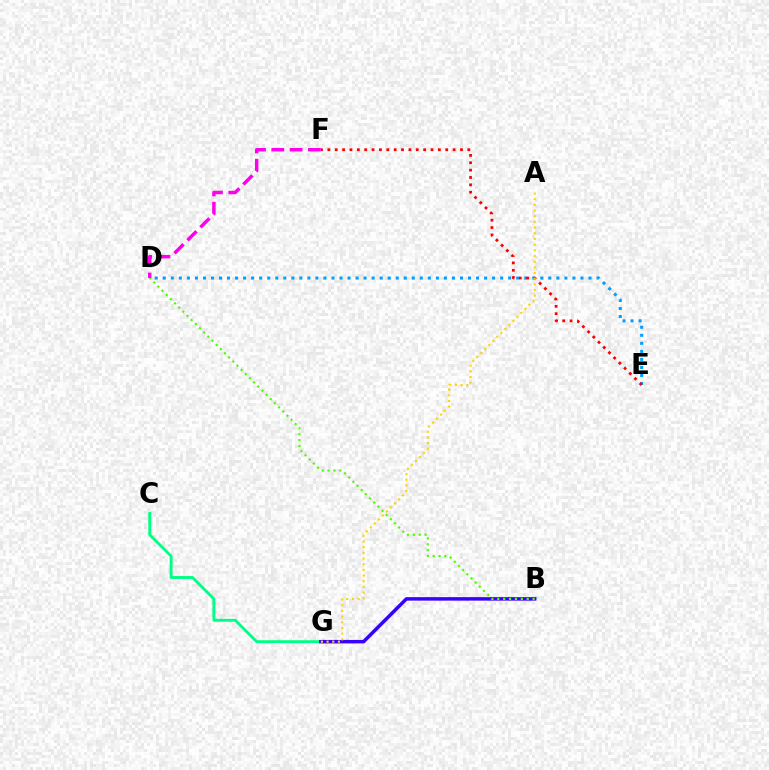{('C', 'G'): [{'color': '#00ff86', 'line_style': 'solid', 'thickness': 2.09}], ('D', 'E'): [{'color': '#009eff', 'line_style': 'dotted', 'thickness': 2.18}], ('B', 'G'): [{'color': '#3700ff', 'line_style': 'solid', 'thickness': 2.52}], ('E', 'F'): [{'color': '#ff0000', 'line_style': 'dotted', 'thickness': 2.0}], ('B', 'D'): [{'color': '#4fff00', 'line_style': 'dotted', 'thickness': 1.6}], ('D', 'F'): [{'color': '#ff00ed', 'line_style': 'dashed', 'thickness': 2.49}], ('A', 'G'): [{'color': '#ffd500', 'line_style': 'dotted', 'thickness': 1.54}]}